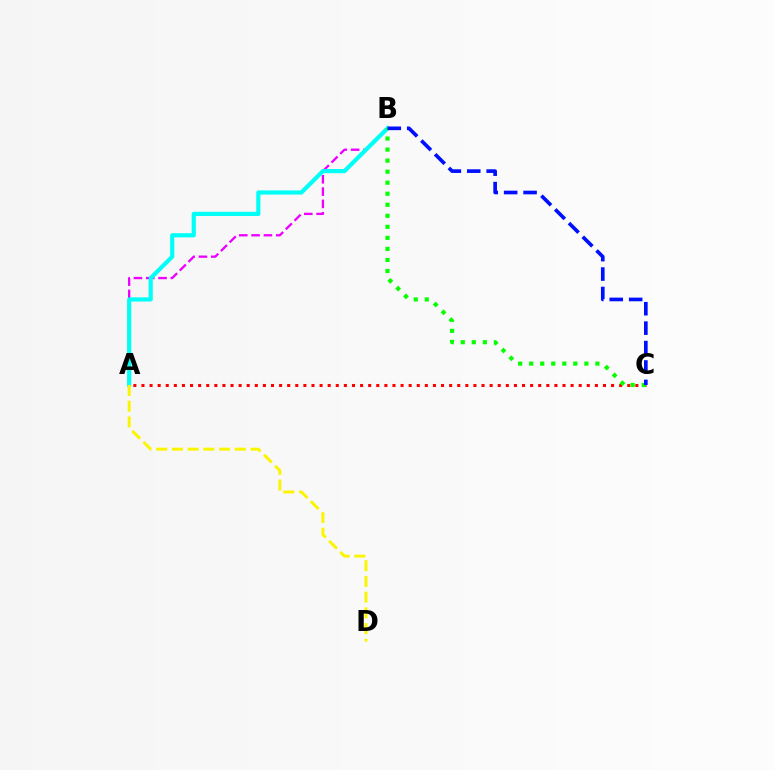{('A', 'B'): [{'color': '#ee00ff', 'line_style': 'dashed', 'thickness': 1.67}, {'color': '#00fff6', 'line_style': 'solid', 'thickness': 3.0}], ('A', 'D'): [{'color': '#fcf500', 'line_style': 'dashed', 'thickness': 2.14}], ('A', 'C'): [{'color': '#ff0000', 'line_style': 'dotted', 'thickness': 2.2}], ('B', 'C'): [{'color': '#08ff00', 'line_style': 'dotted', 'thickness': 3.0}, {'color': '#0010ff', 'line_style': 'dashed', 'thickness': 2.64}]}